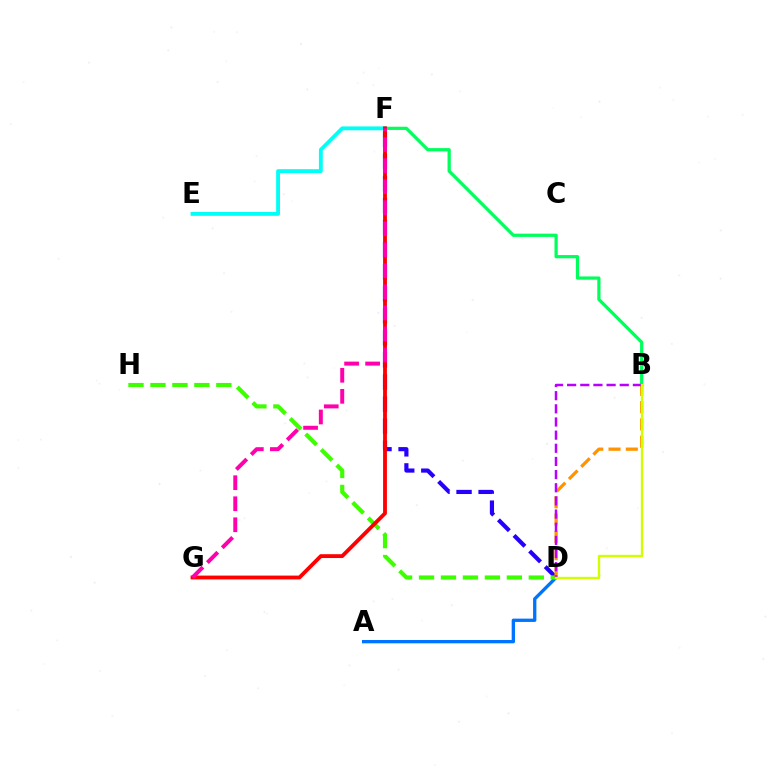{('A', 'D'): [{'color': '#0074ff', 'line_style': 'solid', 'thickness': 2.39}], ('B', 'F'): [{'color': '#00ff5c', 'line_style': 'solid', 'thickness': 2.33}], ('D', 'F'): [{'color': '#2500ff', 'line_style': 'dashed', 'thickness': 3.0}], ('D', 'H'): [{'color': '#3dff00', 'line_style': 'dashed', 'thickness': 2.98}], ('B', 'D'): [{'color': '#ff9400', 'line_style': 'dashed', 'thickness': 2.35}, {'color': '#b900ff', 'line_style': 'dashed', 'thickness': 1.79}, {'color': '#d1ff00', 'line_style': 'solid', 'thickness': 1.71}], ('E', 'F'): [{'color': '#00fff6', 'line_style': 'solid', 'thickness': 2.76}], ('F', 'G'): [{'color': '#ff0000', 'line_style': 'solid', 'thickness': 2.76}, {'color': '#ff00ac', 'line_style': 'dashed', 'thickness': 2.86}]}